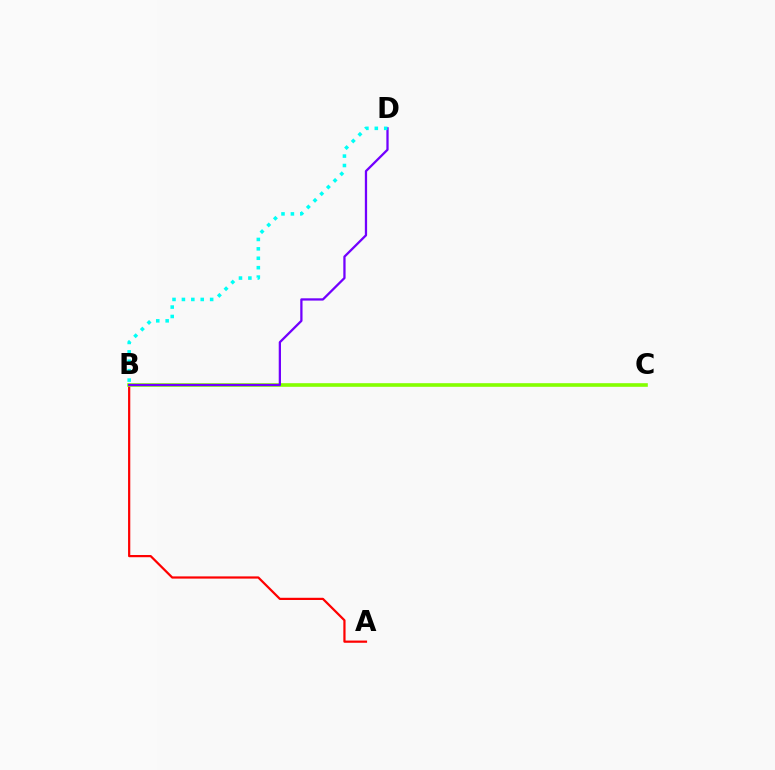{('A', 'B'): [{'color': '#ff0000', 'line_style': 'solid', 'thickness': 1.6}], ('B', 'C'): [{'color': '#84ff00', 'line_style': 'solid', 'thickness': 2.61}], ('B', 'D'): [{'color': '#7200ff', 'line_style': 'solid', 'thickness': 1.64}, {'color': '#00fff6', 'line_style': 'dotted', 'thickness': 2.56}]}